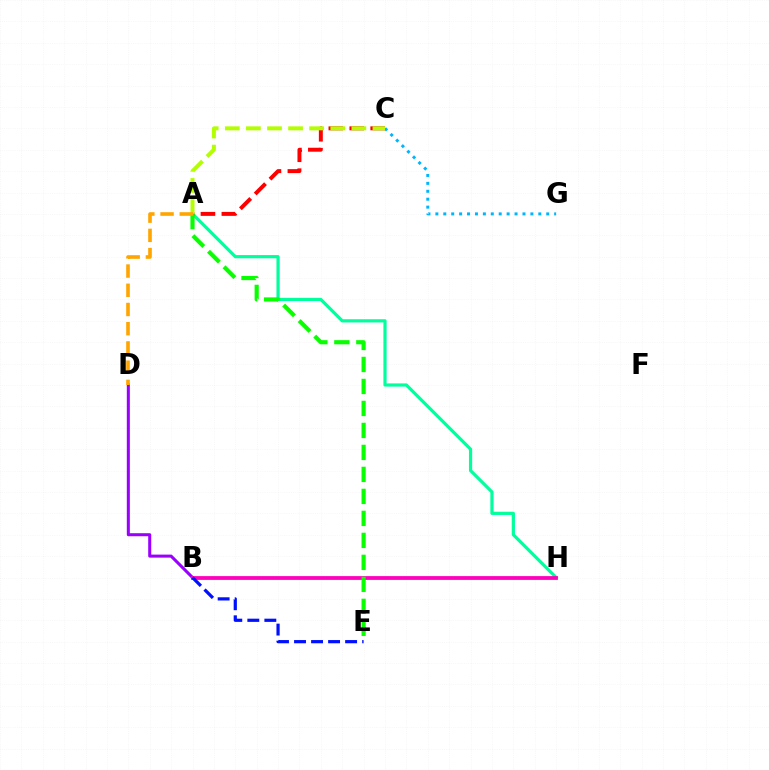{('C', 'G'): [{'color': '#00b5ff', 'line_style': 'dotted', 'thickness': 2.15}], ('A', 'H'): [{'color': '#00ff9d', 'line_style': 'solid', 'thickness': 2.3}], ('A', 'C'): [{'color': '#ff0000', 'line_style': 'dashed', 'thickness': 2.84}, {'color': '#b3ff00', 'line_style': 'dashed', 'thickness': 2.87}], ('B', 'D'): [{'color': '#9b00ff', 'line_style': 'solid', 'thickness': 2.19}], ('B', 'H'): [{'color': '#ff00bd', 'line_style': 'solid', 'thickness': 2.72}], ('A', 'E'): [{'color': '#08ff00', 'line_style': 'dashed', 'thickness': 2.99}], ('A', 'D'): [{'color': '#ffa500', 'line_style': 'dashed', 'thickness': 2.61}], ('B', 'E'): [{'color': '#0010ff', 'line_style': 'dashed', 'thickness': 2.31}]}